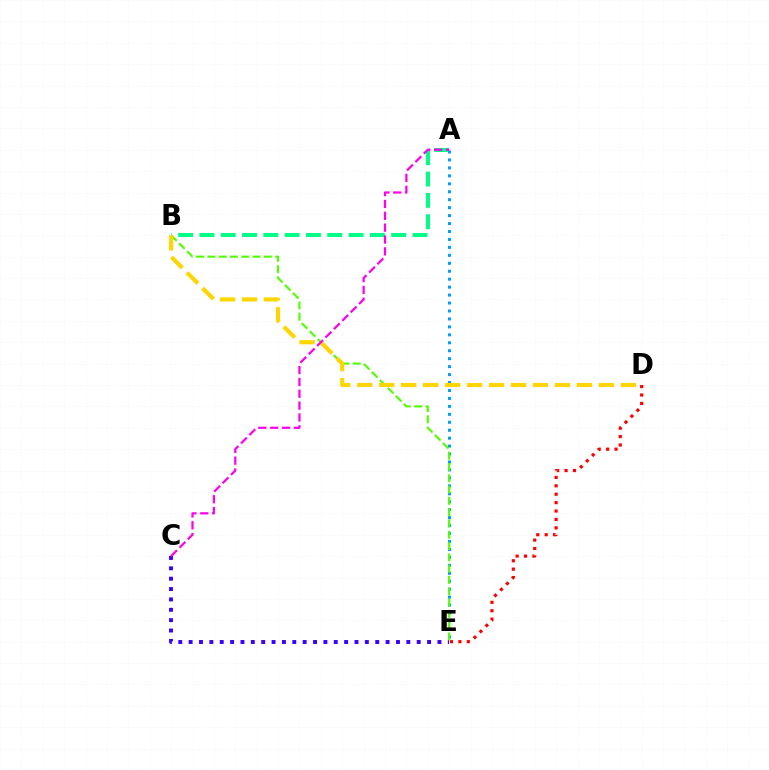{('A', 'B'): [{'color': '#00ff86', 'line_style': 'dashed', 'thickness': 2.9}], ('C', 'E'): [{'color': '#3700ff', 'line_style': 'dotted', 'thickness': 2.82}], ('A', 'E'): [{'color': '#009eff', 'line_style': 'dotted', 'thickness': 2.16}], ('D', 'E'): [{'color': '#ff0000', 'line_style': 'dotted', 'thickness': 2.28}], ('B', 'E'): [{'color': '#4fff00', 'line_style': 'dashed', 'thickness': 1.53}], ('B', 'D'): [{'color': '#ffd500', 'line_style': 'dashed', 'thickness': 2.98}], ('A', 'C'): [{'color': '#ff00ed', 'line_style': 'dashed', 'thickness': 1.61}]}